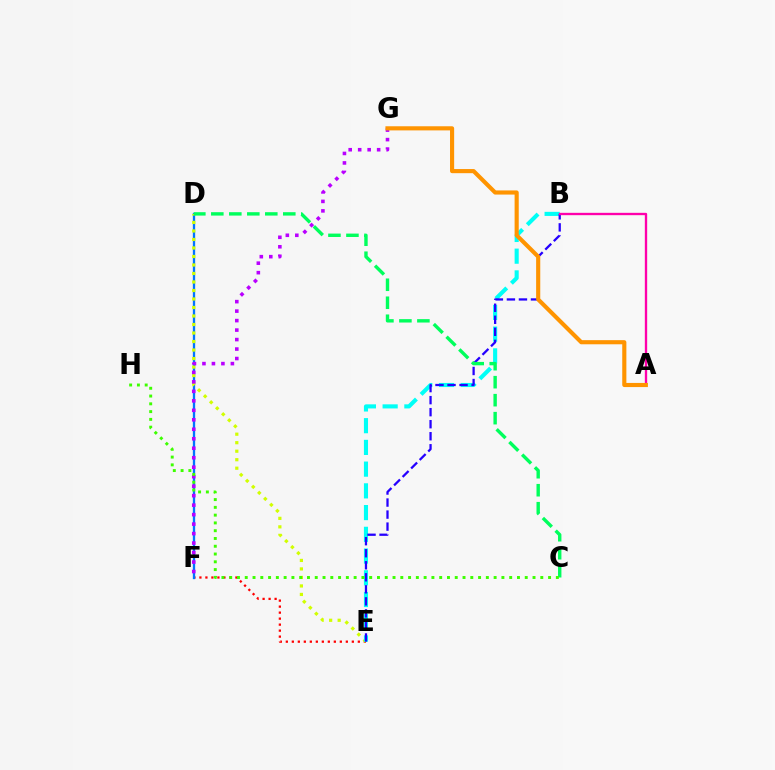{('E', 'F'): [{'color': '#ff0000', 'line_style': 'dotted', 'thickness': 1.63}], ('D', 'F'): [{'color': '#0074ff', 'line_style': 'solid', 'thickness': 1.67}], ('D', 'E'): [{'color': '#d1ff00', 'line_style': 'dotted', 'thickness': 2.31}], ('B', 'E'): [{'color': '#00fff6', 'line_style': 'dashed', 'thickness': 2.95}, {'color': '#2500ff', 'line_style': 'dashed', 'thickness': 1.63}], ('F', 'G'): [{'color': '#b900ff', 'line_style': 'dotted', 'thickness': 2.58}], ('C', 'D'): [{'color': '#00ff5c', 'line_style': 'dashed', 'thickness': 2.44}], ('A', 'B'): [{'color': '#ff00ac', 'line_style': 'solid', 'thickness': 1.69}], ('A', 'G'): [{'color': '#ff9400', 'line_style': 'solid', 'thickness': 2.97}], ('C', 'H'): [{'color': '#3dff00', 'line_style': 'dotted', 'thickness': 2.11}]}